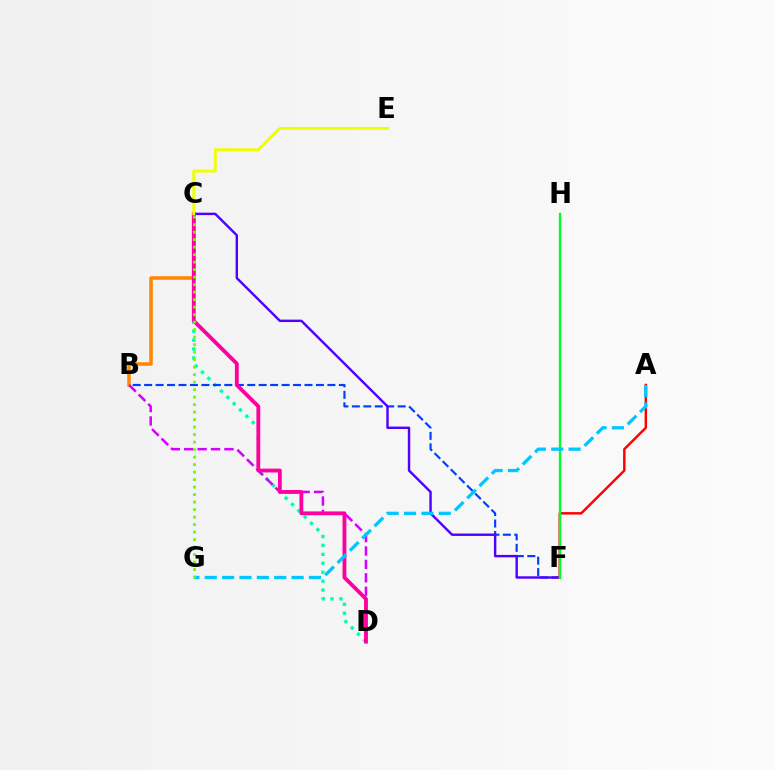{('C', 'D'): [{'color': '#00ffaf', 'line_style': 'dotted', 'thickness': 2.43}, {'color': '#ff00a0', 'line_style': 'solid', 'thickness': 2.76}], ('B', 'C'): [{'color': '#ff8800', 'line_style': 'solid', 'thickness': 2.53}], ('B', 'F'): [{'color': '#003fff', 'line_style': 'dashed', 'thickness': 1.56}], ('C', 'F'): [{'color': '#4f00ff', 'line_style': 'solid', 'thickness': 1.74}], ('A', 'F'): [{'color': '#ff0000', 'line_style': 'solid', 'thickness': 1.76}], ('B', 'D'): [{'color': '#d600ff', 'line_style': 'dashed', 'thickness': 1.82}], ('F', 'H'): [{'color': '#00ff27', 'line_style': 'solid', 'thickness': 1.69}], ('A', 'G'): [{'color': '#00c7ff', 'line_style': 'dashed', 'thickness': 2.36}], ('C', 'E'): [{'color': '#eeff00', 'line_style': 'solid', 'thickness': 2.03}], ('C', 'G'): [{'color': '#66ff00', 'line_style': 'dotted', 'thickness': 2.04}]}